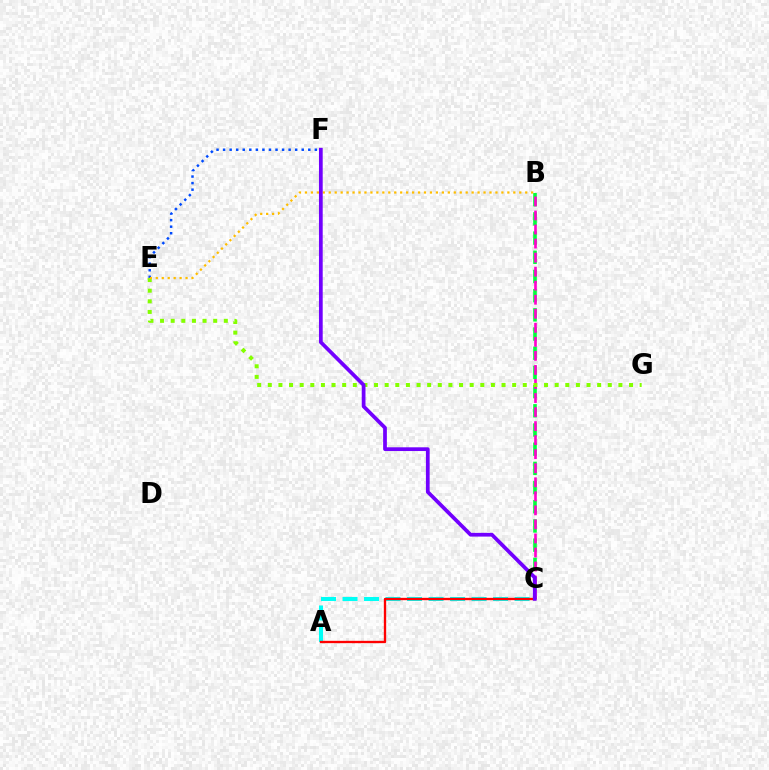{('B', 'C'): [{'color': '#00ff39', 'line_style': 'dashed', 'thickness': 2.61}, {'color': '#ff00cf', 'line_style': 'dashed', 'thickness': 1.91}], ('E', 'F'): [{'color': '#004bff', 'line_style': 'dotted', 'thickness': 1.78}], ('A', 'C'): [{'color': '#00fff6', 'line_style': 'dashed', 'thickness': 2.92}, {'color': '#ff0000', 'line_style': 'solid', 'thickness': 1.68}], ('E', 'G'): [{'color': '#84ff00', 'line_style': 'dotted', 'thickness': 2.89}], ('B', 'E'): [{'color': '#ffbd00', 'line_style': 'dotted', 'thickness': 1.62}], ('C', 'F'): [{'color': '#7200ff', 'line_style': 'solid', 'thickness': 2.69}]}